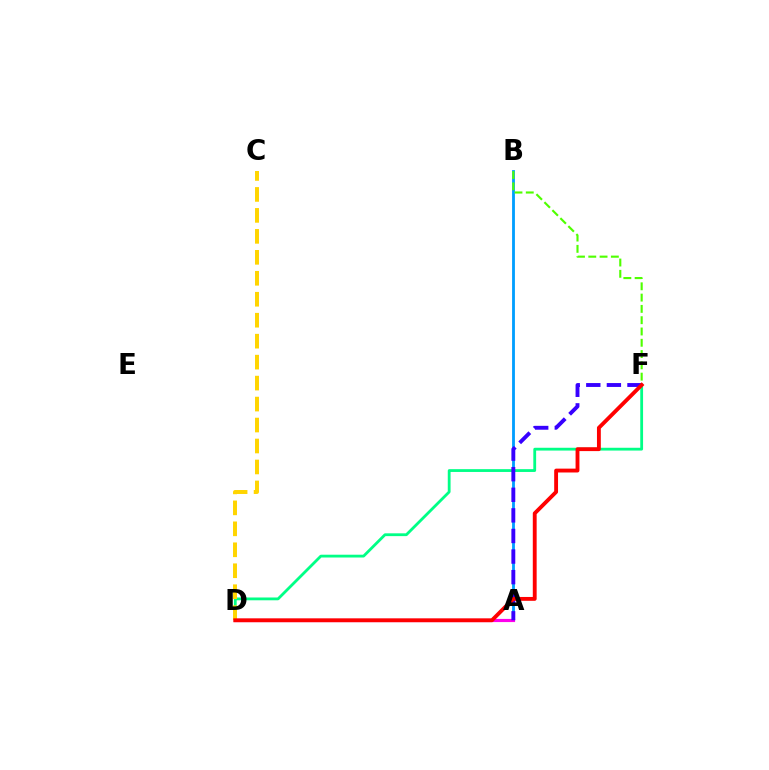{('A', 'B'): [{'color': '#009eff', 'line_style': 'solid', 'thickness': 2.04}], ('D', 'F'): [{'color': '#00ff86', 'line_style': 'solid', 'thickness': 2.02}, {'color': '#ff0000', 'line_style': 'solid', 'thickness': 2.78}], ('A', 'D'): [{'color': '#ff00ed', 'line_style': 'solid', 'thickness': 2.28}], ('A', 'F'): [{'color': '#3700ff', 'line_style': 'dashed', 'thickness': 2.8}], ('C', 'D'): [{'color': '#ffd500', 'line_style': 'dashed', 'thickness': 2.85}], ('B', 'F'): [{'color': '#4fff00', 'line_style': 'dashed', 'thickness': 1.53}]}